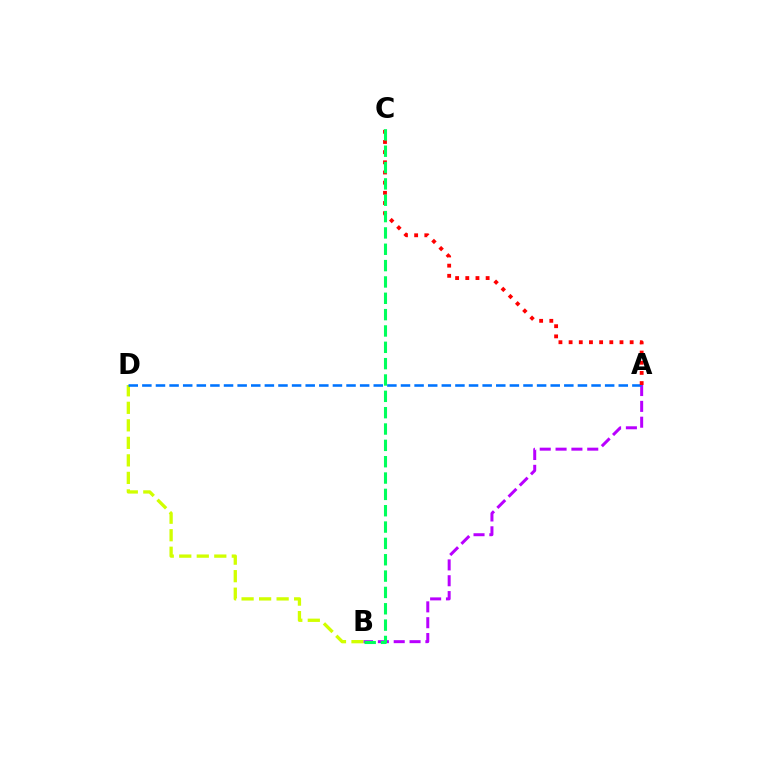{('B', 'D'): [{'color': '#d1ff00', 'line_style': 'dashed', 'thickness': 2.38}], ('A', 'B'): [{'color': '#b900ff', 'line_style': 'dashed', 'thickness': 2.15}], ('A', 'D'): [{'color': '#0074ff', 'line_style': 'dashed', 'thickness': 1.85}], ('A', 'C'): [{'color': '#ff0000', 'line_style': 'dotted', 'thickness': 2.76}], ('B', 'C'): [{'color': '#00ff5c', 'line_style': 'dashed', 'thickness': 2.22}]}